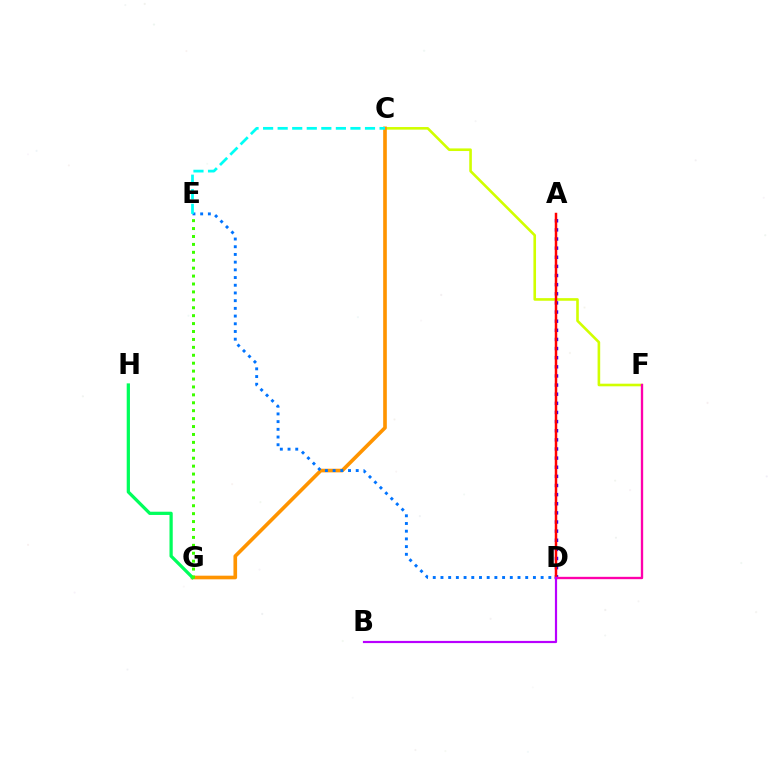{('A', 'D'): [{'color': '#2500ff', 'line_style': 'dotted', 'thickness': 2.48}, {'color': '#ff0000', 'line_style': 'solid', 'thickness': 1.79}], ('C', 'F'): [{'color': '#d1ff00', 'line_style': 'solid', 'thickness': 1.88}], ('C', 'G'): [{'color': '#ff9400', 'line_style': 'solid', 'thickness': 2.62}], ('G', 'H'): [{'color': '#00ff5c', 'line_style': 'solid', 'thickness': 2.33}], ('D', 'F'): [{'color': '#ff00ac', 'line_style': 'solid', 'thickness': 1.69}], ('B', 'D'): [{'color': '#b900ff', 'line_style': 'solid', 'thickness': 1.58}], ('D', 'E'): [{'color': '#0074ff', 'line_style': 'dotted', 'thickness': 2.09}], ('C', 'E'): [{'color': '#00fff6', 'line_style': 'dashed', 'thickness': 1.98}], ('E', 'G'): [{'color': '#3dff00', 'line_style': 'dotted', 'thickness': 2.15}]}